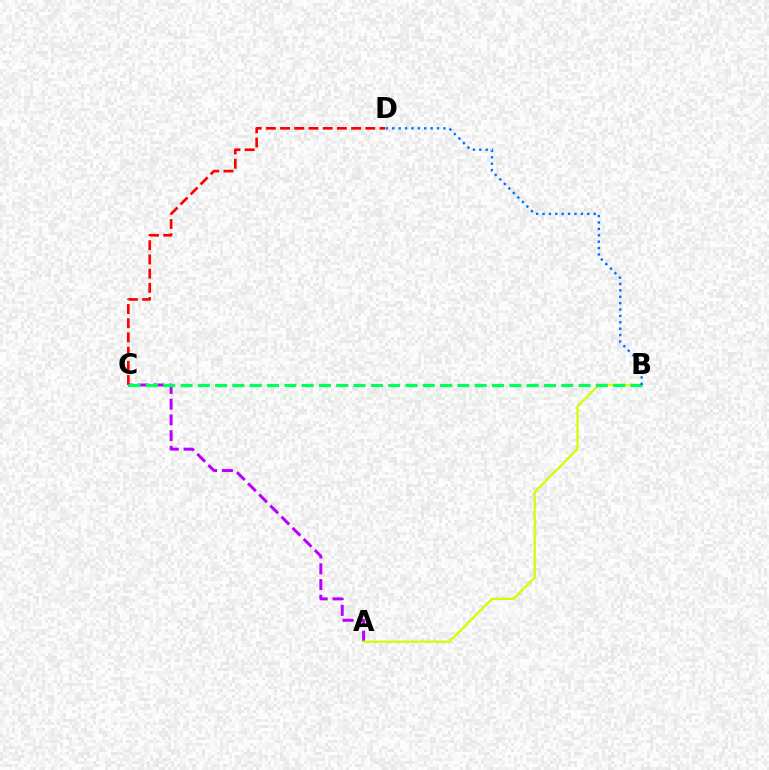{('A', 'C'): [{'color': '#b900ff', 'line_style': 'dashed', 'thickness': 2.14}], ('A', 'B'): [{'color': '#d1ff00', 'line_style': 'solid', 'thickness': 1.61}], ('C', 'D'): [{'color': '#ff0000', 'line_style': 'dashed', 'thickness': 1.93}], ('B', 'C'): [{'color': '#00ff5c', 'line_style': 'dashed', 'thickness': 2.35}], ('B', 'D'): [{'color': '#0074ff', 'line_style': 'dotted', 'thickness': 1.74}]}